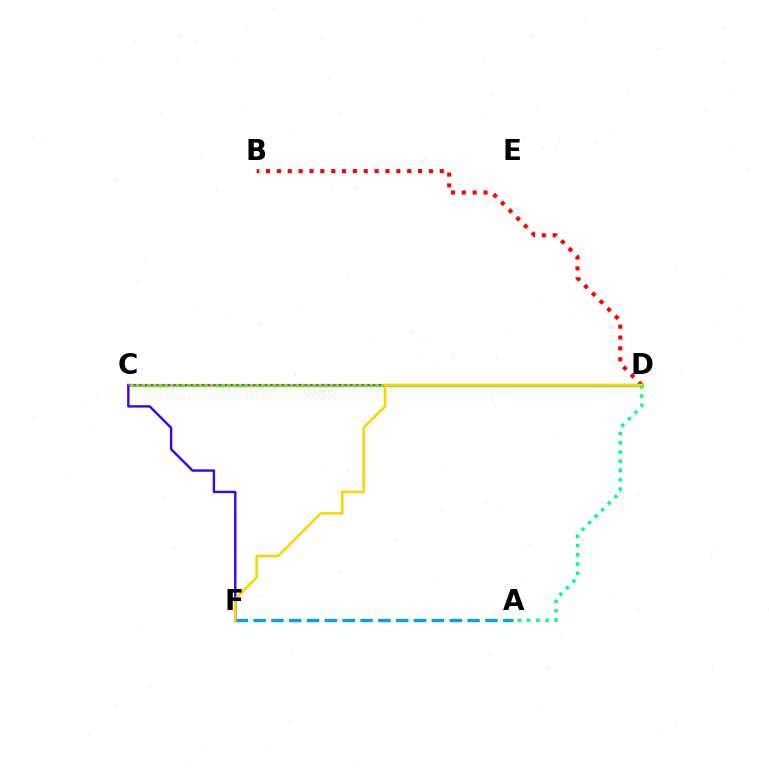{('C', 'D'): [{'color': '#4fff00', 'line_style': 'solid', 'thickness': 2.25}, {'color': '#ff00ed', 'line_style': 'dotted', 'thickness': 1.55}], ('B', 'D'): [{'color': '#ff0000', 'line_style': 'dotted', 'thickness': 2.95}], ('A', 'D'): [{'color': '#00ff86', 'line_style': 'dotted', 'thickness': 2.52}], ('C', 'F'): [{'color': '#3700ff', 'line_style': 'solid', 'thickness': 1.71}], ('A', 'F'): [{'color': '#009eff', 'line_style': 'dashed', 'thickness': 2.42}], ('D', 'F'): [{'color': '#ffd500', 'line_style': 'solid', 'thickness': 1.85}]}